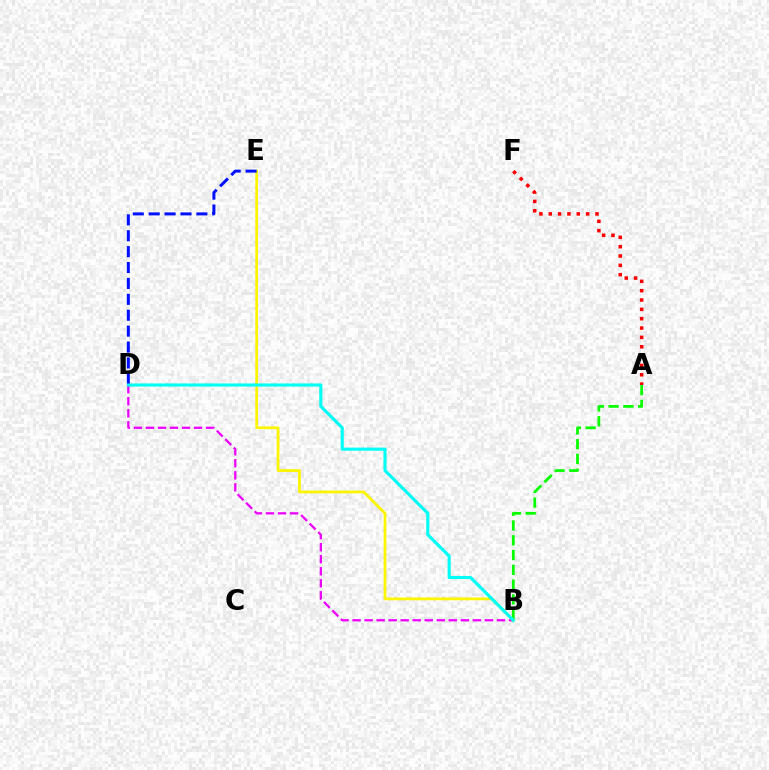{('B', 'D'): [{'color': '#ee00ff', 'line_style': 'dashed', 'thickness': 1.63}, {'color': '#00fff6', 'line_style': 'solid', 'thickness': 2.24}], ('A', 'F'): [{'color': '#ff0000', 'line_style': 'dotted', 'thickness': 2.54}], ('A', 'B'): [{'color': '#08ff00', 'line_style': 'dashed', 'thickness': 2.01}], ('B', 'E'): [{'color': '#fcf500', 'line_style': 'solid', 'thickness': 1.97}], ('D', 'E'): [{'color': '#0010ff', 'line_style': 'dashed', 'thickness': 2.16}]}